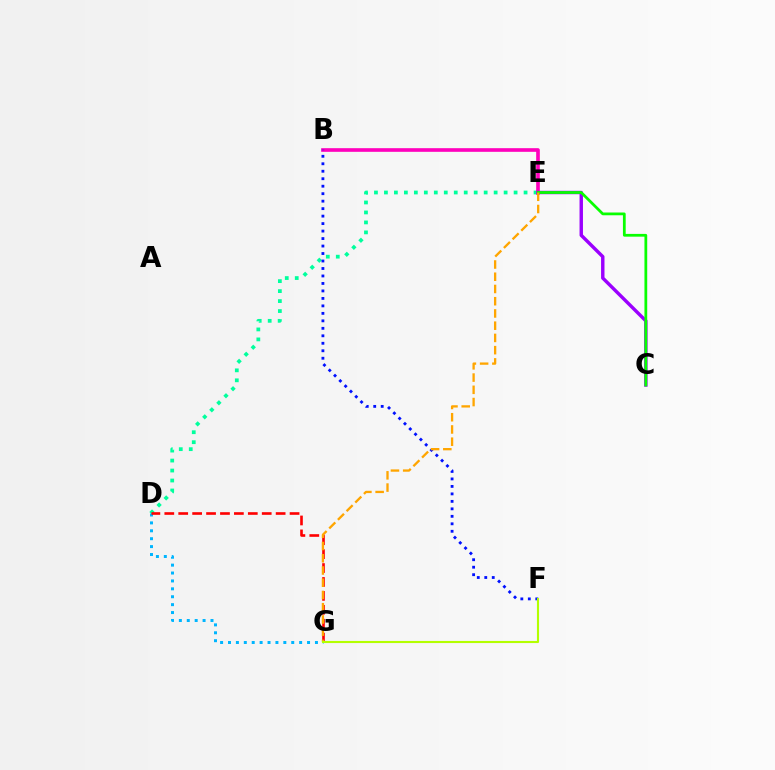{('D', 'E'): [{'color': '#00ff9d', 'line_style': 'dotted', 'thickness': 2.71}], ('D', 'G'): [{'color': '#00b5ff', 'line_style': 'dotted', 'thickness': 2.15}, {'color': '#ff0000', 'line_style': 'dashed', 'thickness': 1.89}], ('B', 'E'): [{'color': '#ff00bd', 'line_style': 'solid', 'thickness': 2.62}], ('C', 'E'): [{'color': '#9b00ff', 'line_style': 'solid', 'thickness': 2.46}, {'color': '#08ff00', 'line_style': 'solid', 'thickness': 1.99}], ('B', 'F'): [{'color': '#0010ff', 'line_style': 'dotted', 'thickness': 2.03}], ('E', 'G'): [{'color': '#ffa500', 'line_style': 'dashed', 'thickness': 1.66}], ('F', 'G'): [{'color': '#b3ff00', 'line_style': 'solid', 'thickness': 1.52}]}